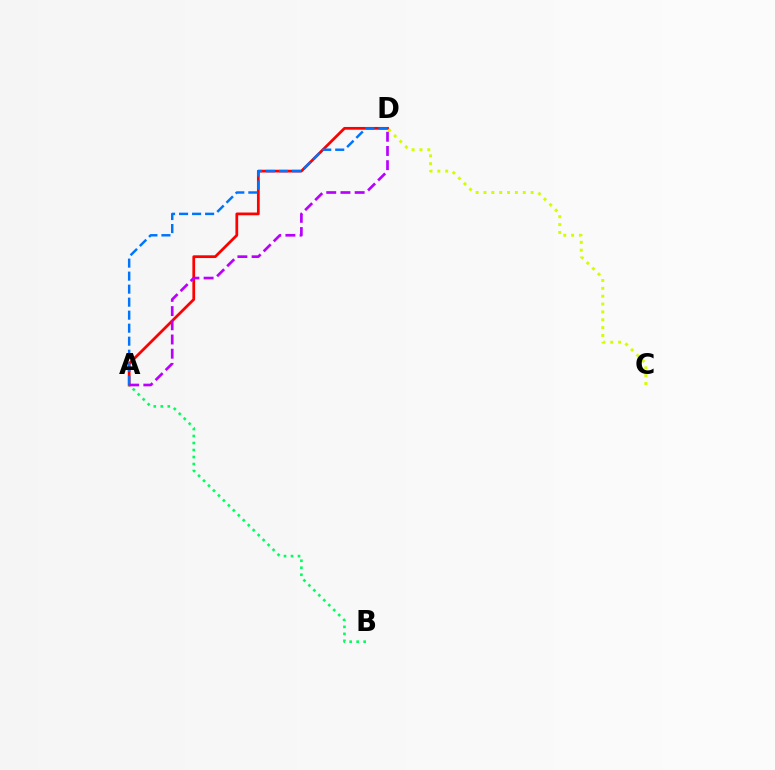{('A', 'D'): [{'color': '#ff0000', 'line_style': 'solid', 'thickness': 1.98}, {'color': '#0074ff', 'line_style': 'dashed', 'thickness': 1.77}, {'color': '#b900ff', 'line_style': 'dashed', 'thickness': 1.93}], ('C', 'D'): [{'color': '#d1ff00', 'line_style': 'dotted', 'thickness': 2.13}], ('A', 'B'): [{'color': '#00ff5c', 'line_style': 'dotted', 'thickness': 1.9}]}